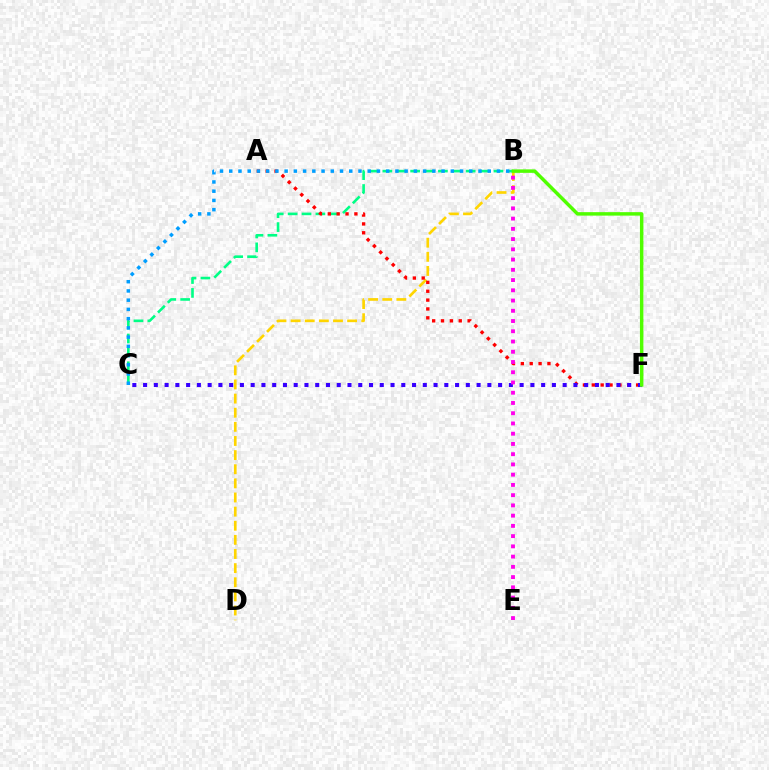{('B', 'C'): [{'color': '#00ff86', 'line_style': 'dashed', 'thickness': 1.89}, {'color': '#009eff', 'line_style': 'dotted', 'thickness': 2.51}], ('B', 'D'): [{'color': '#ffd500', 'line_style': 'dashed', 'thickness': 1.92}], ('A', 'F'): [{'color': '#ff0000', 'line_style': 'dotted', 'thickness': 2.41}], ('C', 'F'): [{'color': '#3700ff', 'line_style': 'dotted', 'thickness': 2.92}], ('B', 'E'): [{'color': '#ff00ed', 'line_style': 'dotted', 'thickness': 2.78}], ('B', 'F'): [{'color': '#4fff00', 'line_style': 'solid', 'thickness': 2.49}]}